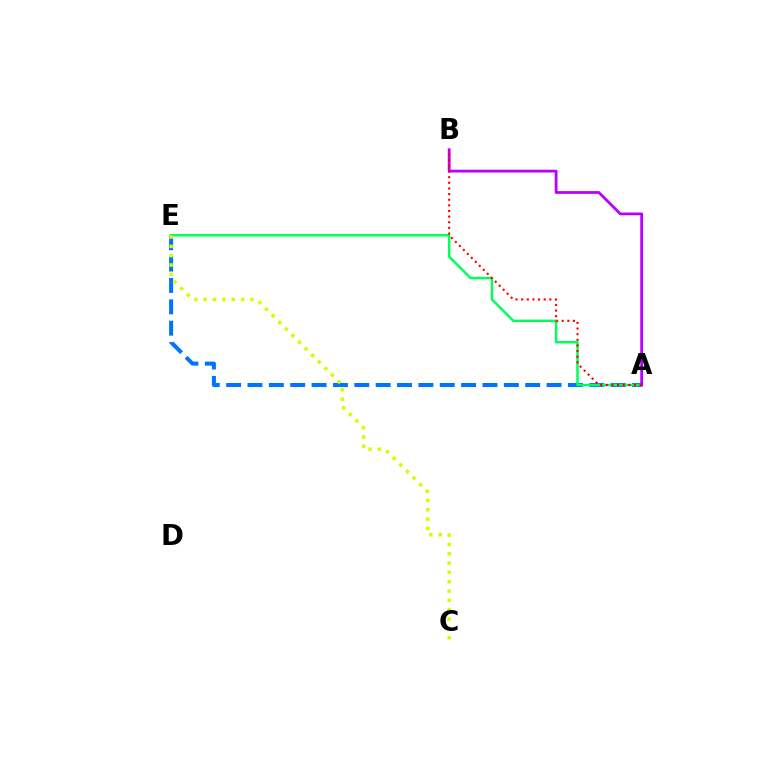{('A', 'E'): [{'color': '#0074ff', 'line_style': 'dashed', 'thickness': 2.9}, {'color': '#00ff5c', 'line_style': 'solid', 'thickness': 1.79}], ('C', 'E'): [{'color': '#d1ff00', 'line_style': 'dotted', 'thickness': 2.53}], ('A', 'B'): [{'color': '#b900ff', 'line_style': 'solid', 'thickness': 2.01}, {'color': '#ff0000', 'line_style': 'dotted', 'thickness': 1.53}]}